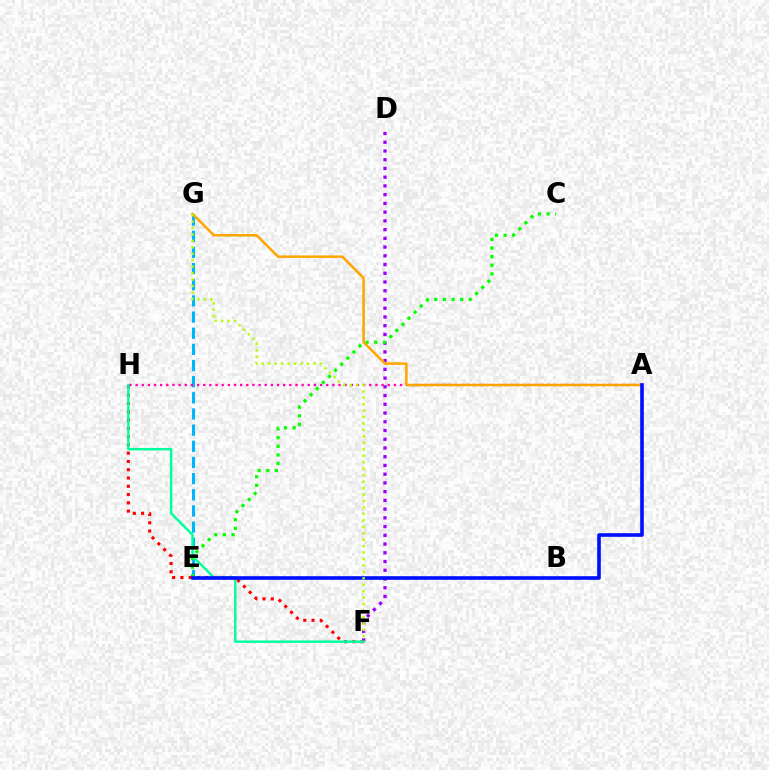{('D', 'F'): [{'color': '#9b00ff', 'line_style': 'dotted', 'thickness': 2.37}], ('E', 'G'): [{'color': '#00b5ff', 'line_style': 'dashed', 'thickness': 2.19}], ('A', 'H'): [{'color': '#ff00bd', 'line_style': 'dotted', 'thickness': 1.67}], ('C', 'E'): [{'color': '#08ff00', 'line_style': 'dotted', 'thickness': 2.35}], ('F', 'H'): [{'color': '#ff0000', 'line_style': 'dotted', 'thickness': 2.25}, {'color': '#00ff9d', 'line_style': 'solid', 'thickness': 1.76}], ('A', 'G'): [{'color': '#ffa500', 'line_style': 'solid', 'thickness': 1.81}], ('A', 'E'): [{'color': '#0010ff', 'line_style': 'solid', 'thickness': 2.61}], ('F', 'G'): [{'color': '#b3ff00', 'line_style': 'dotted', 'thickness': 1.75}]}